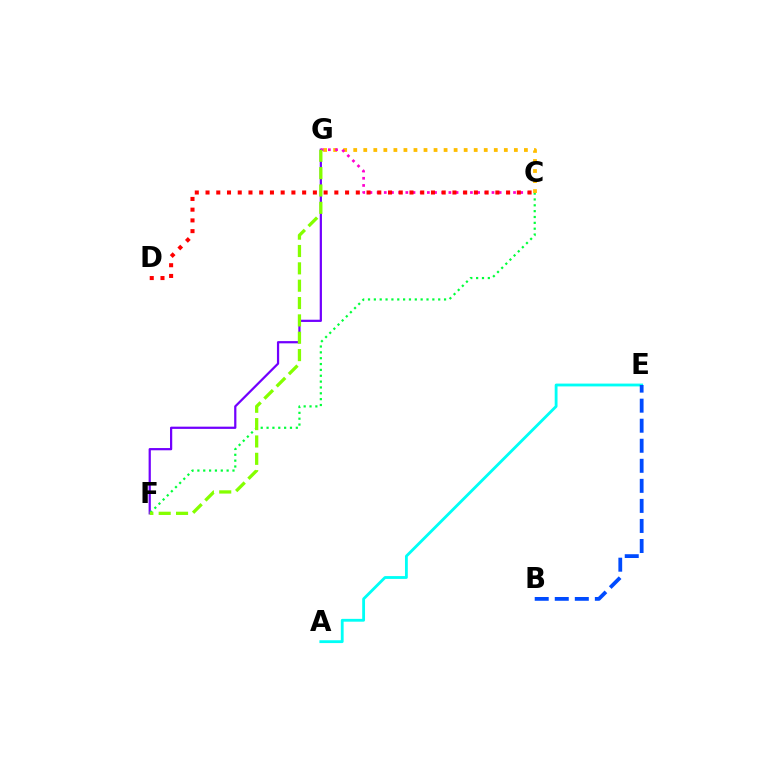{('A', 'E'): [{'color': '#00fff6', 'line_style': 'solid', 'thickness': 2.03}], ('F', 'G'): [{'color': '#7200ff', 'line_style': 'solid', 'thickness': 1.61}, {'color': '#84ff00', 'line_style': 'dashed', 'thickness': 2.36}], ('C', 'F'): [{'color': '#00ff39', 'line_style': 'dotted', 'thickness': 1.59}], ('C', 'G'): [{'color': '#ffbd00', 'line_style': 'dotted', 'thickness': 2.73}, {'color': '#ff00cf', 'line_style': 'dotted', 'thickness': 1.95}], ('B', 'E'): [{'color': '#004bff', 'line_style': 'dashed', 'thickness': 2.72}], ('C', 'D'): [{'color': '#ff0000', 'line_style': 'dotted', 'thickness': 2.92}]}